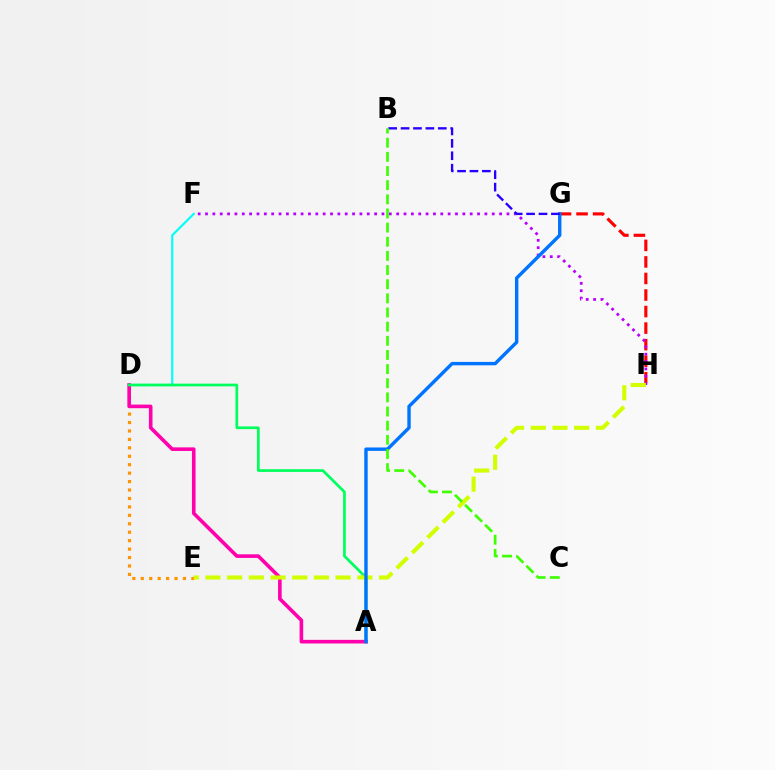{('D', 'E'): [{'color': '#ff9400', 'line_style': 'dotted', 'thickness': 2.29}], ('G', 'H'): [{'color': '#ff0000', 'line_style': 'dashed', 'thickness': 2.25}], ('D', 'F'): [{'color': '#00fff6', 'line_style': 'solid', 'thickness': 1.56}], ('A', 'D'): [{'color': '#ff00ac', 'line_style': 'solid', 'thickness': 2.59}, {'color': '#00ff5c', 'line_style': 'solid', 'thickness': 1.95}], ('F', 'H'): [{'color': '#b900ff', 'line_style': 'dotted', 'thickness': 2.0}], ('E', 'H'): [{'color': '#d1ff00', 'line_style': 'dashed', 'thickness': 2.95}], ('A', 'G'): [{'color': '#0074ff', 'line_style': 'solid', 'thickness': 2.45}], ('B', 'G'): [{'color': '#2500ff', 'line_style': 'dashed', 'thickness': 1.69}], ('B', 'C'): [{'color': '#3dff00', 'line_style': 'dashed', 'thickness': 1.92}]}